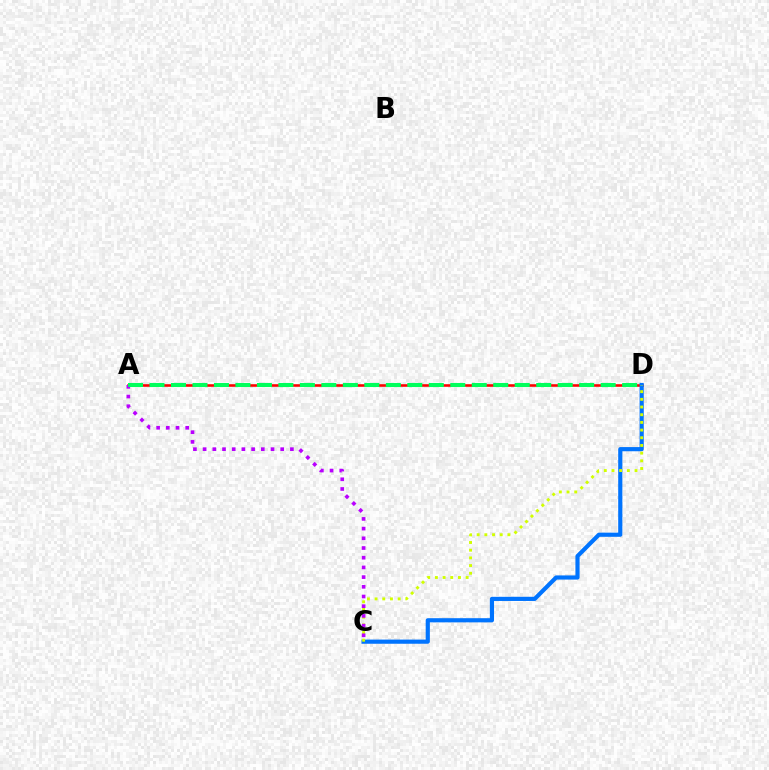{('A', 'D'): [{'color': '#ff0000', 'line_style': 'solid', 'thickness': 1.86}, {'color': '#00ff5c', 'line_style': 'dashed', 'thickness': 2.92}], ('C', 'D'): [{'color': '#0074ff', 'line_style': 'solid', 'thickness': 3.0}, {'color': '#d1ff00', 'line_style': 'dotted', 'thickness': 2.09}], ('A', 'C'): [{'color': '#b900ff', 'line_style': 'dotted', 'thickness': 2.64}]}